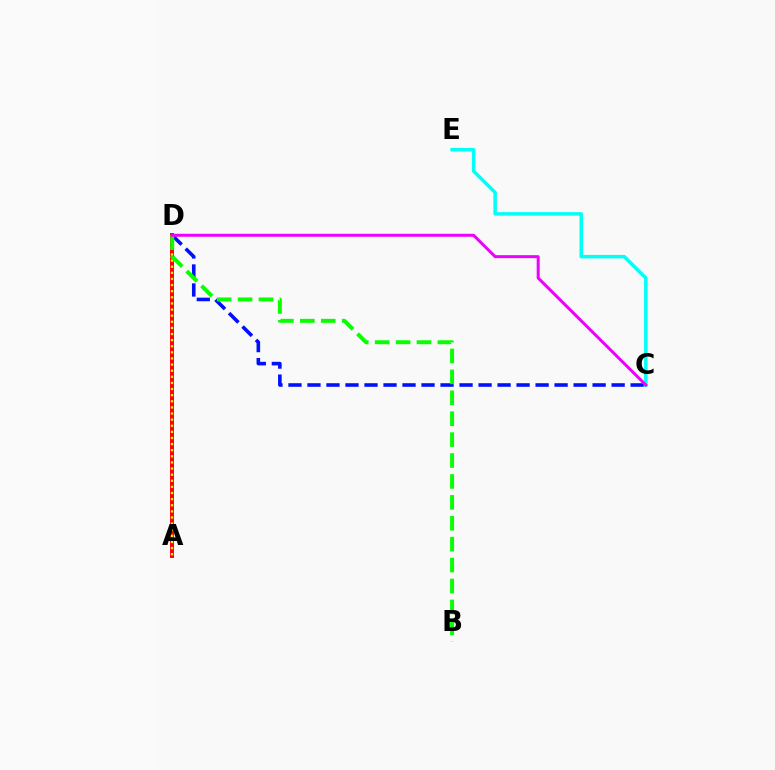{('C', 'D'): [{'color': '#0010ff', 'line_style': 'dashed', 'thickness': 2.58}, {'color': '#ee00ff', 'line_style': 'solid', 'thickness': 2.16}], ('A', 'D'): [{'color': '#ff0000', 'line_style': 'solid', 'thickness': 2.85}, {'color': '#fcf500', 'line_style': 'dotted', 'thickness': 1.66}], ('C', 'E'): [{'color': '#00fff6', 'line_style': 'solid', 'thickness': 2.52}], ('B', 'D'): [{'color': '#08ff00', 'line_style': 'dashed', 'thickness': 2.84}]}